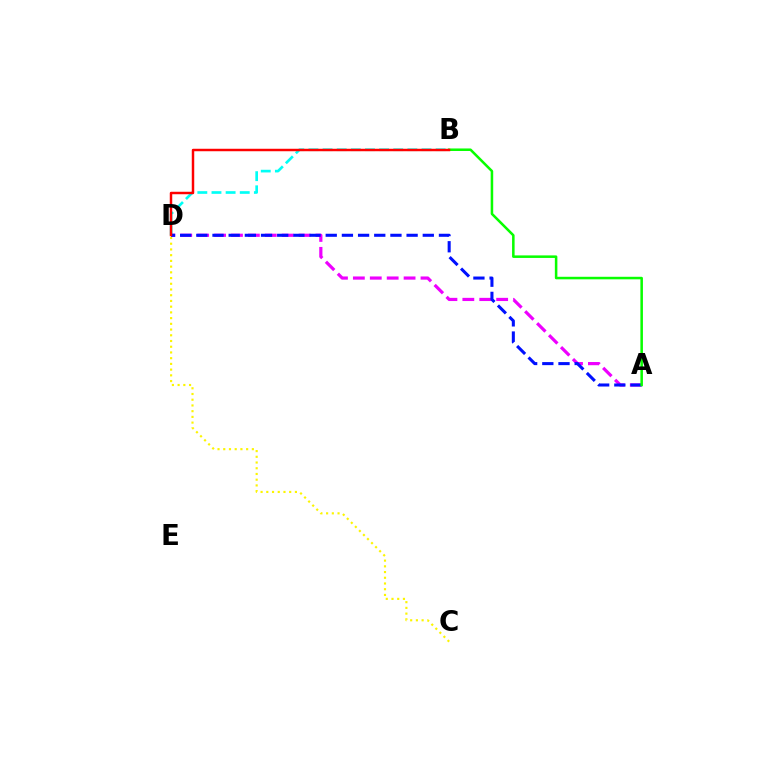{('C', 'D'): [{'color': '#fcf500', 'line_style': 'dotted', 'thickness': 1.55}], ('B', 'D'): [{'color': '#00fff6', 'line_style': 'dashed', 'thickness': 1.92}, {'color': '#ff0000', 'line_style': 'solid', 'thickness': 1.78}], ('A', 'D'): [{'color': '#ee00ff', 'line_style': 'dashed', 'thickness': 2.3}, {'color': '#0010ff', 'line_style': 'dashed', 'thickness': 2.2}], ('A', 'B'): [{'color': '#08ff00', 'line_style': 'solid', 'thickness': 1.82}]}